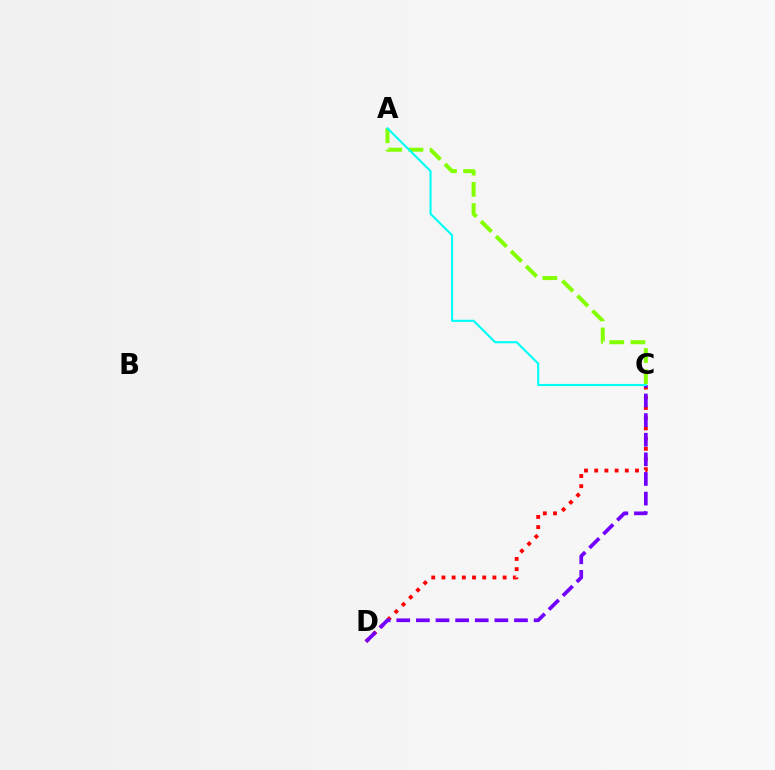{('C', 'D'): [{'color': '#ff0000', 'line_style': 'dotted', 'thickness': 2.77}, {'color': '#7200ff', 'line_style': 'dashed', 'thickness': 2.67}], ('A', 'C'): [{'color': '#84ff00', 'line_style': 'dashed', 'thickness': 2.88}, {'color': '#00fff6', 'line_style': 'solid', 'thickness': 1.52}]}